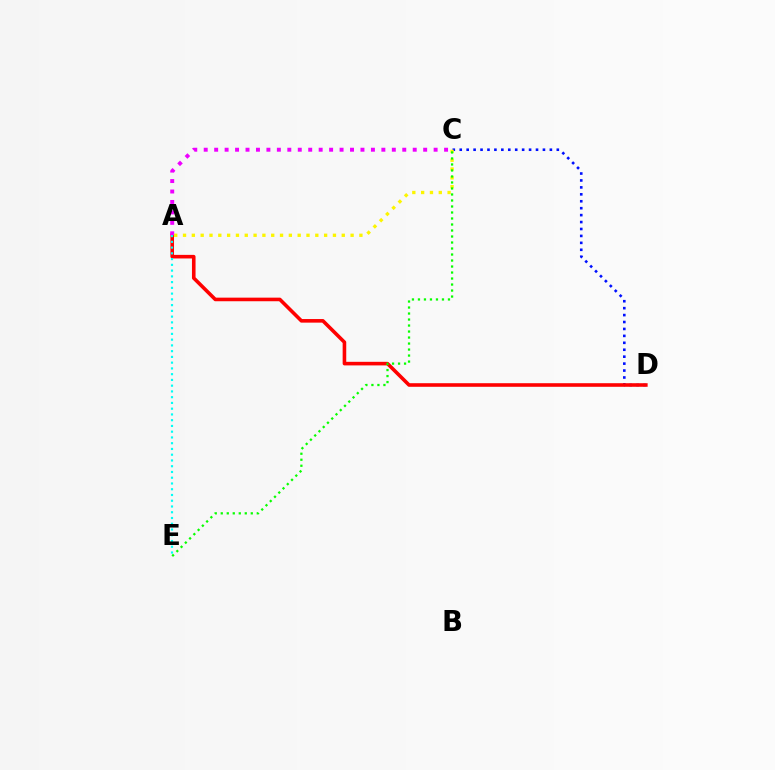{('C', 'D'): [{'color': '#0010ff', 'line_style': 'dotted', 'thickness': 1.88}], ('A', 'D'): [{'color': '#ff0000', 'line_style': 'solid', 'thickness': 2.58}], ('A', 'C'): [{'color': '#ee00ff', 'line_style': 'dotted', 'thickness': 2.84}, {'color': '#fcf500', 'line_style': 'dotted', 'thickness': 2.4}], ('A', 'E'): [{'color': '#00fff6', 'line_style': 'dotted', 'thickness': 1.56}], ('C', 'E'): [{'color': '#08ff00', 'line_style': 'dotted', 'thickness': 1.63}]}